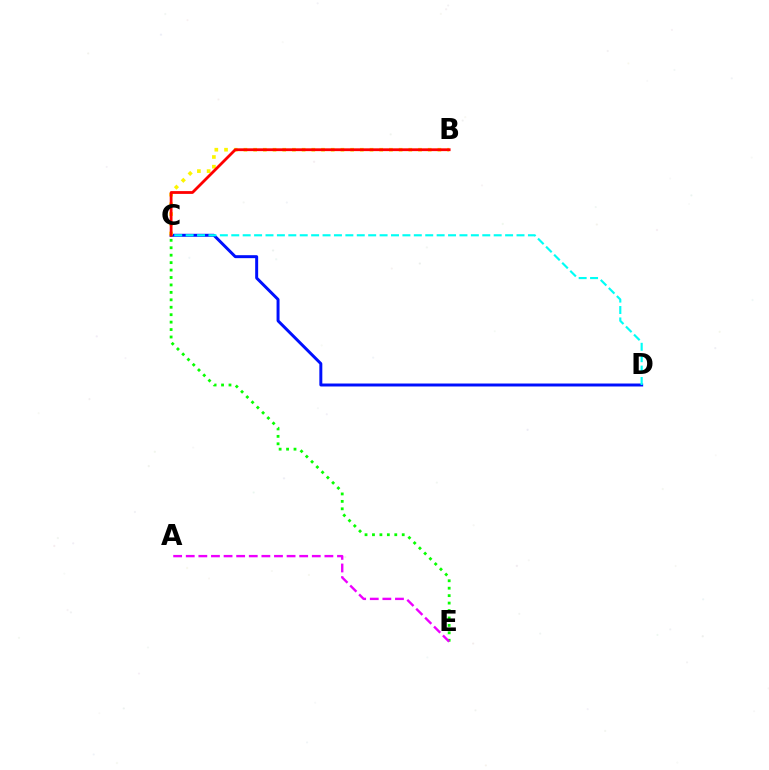{('C', 'D'): [{'color': '#0010ff', 'line_style': 'solid', 'thickness': 2.14}, {'color': '#00fff6', 'line_style': 'dashed', 'thickness': 1.55}], ('B', 'C'): [{'color': '#fcf500', 'line_style': 'dotted', 'thickness': 2.64}, {'color': '#ff0000', 'line_style': 'solid', 'thickness': 2.01}], ('C', 'E'): [{'color': '#08ff00', 'line_style': 'dotted', 'thickness': 2.02}], ('A', 'E'): [{'color': '#ee00ff', 'line_style': 'dashed', 'thickness': 1.71}]}